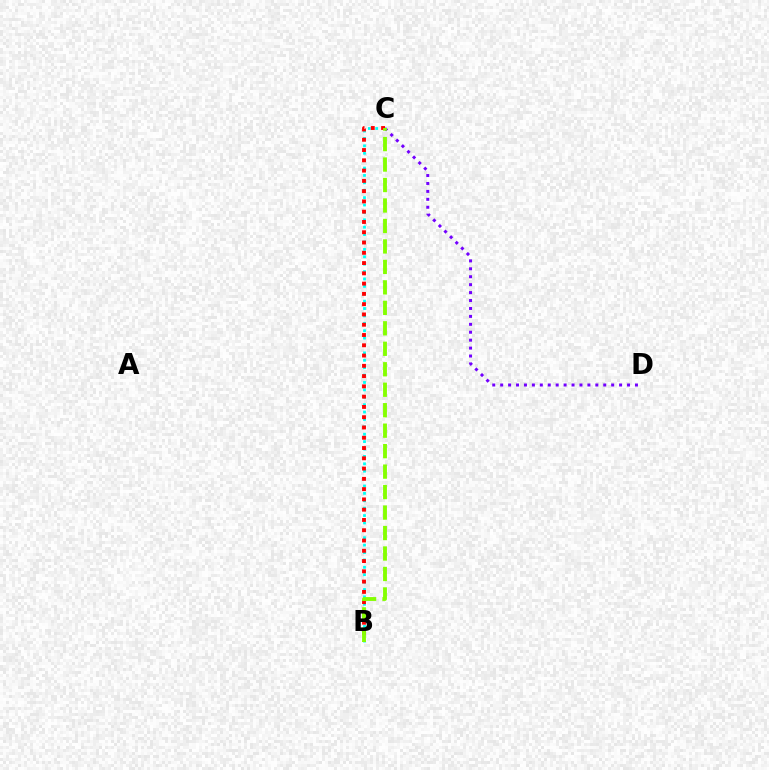{('B', 'C'): [{'color': '#00fff6', 'line_style': 'dotted', 'thickness': 2.01}, {'color': '#ff0000', 'line_style': 'dotted', 'thickness': 2.79}, {'color': '#84ff00', 'line_style': 'dashed', 'thickness': 2.78}], ('C', 'D'): [{'color': '#7200ff', 'line_style': 'dotted', 'thickness': 2.15}]}